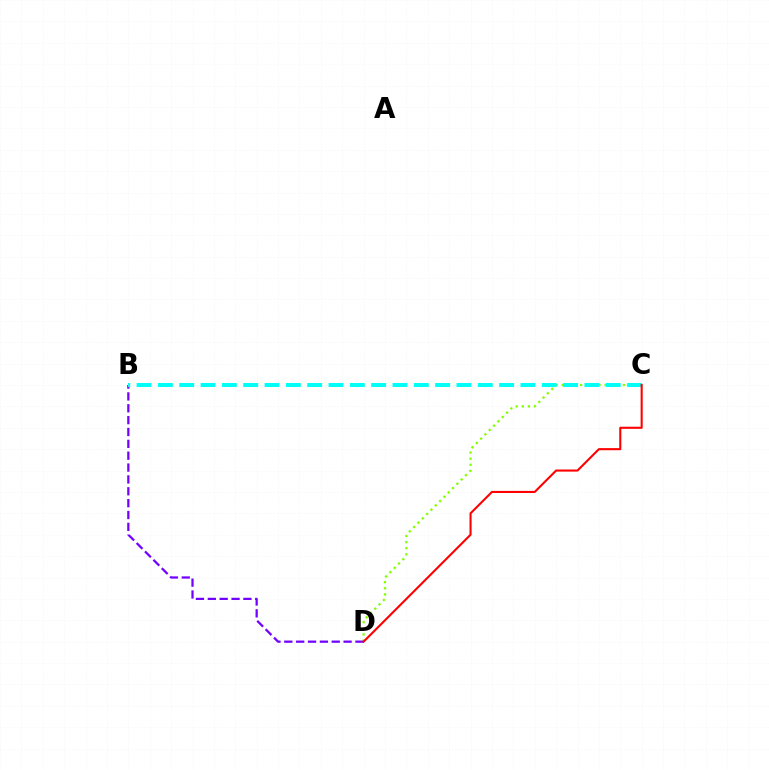{('C', 'D'): [{'color': '#84ff00', 'line_style': 'dotted', 'thickness': 1.66}, {'color': '#ff0000', 'line_style': 'solid', 'thickness': 1.5}], ('B', 'D'): [{'color': '#7200ff', 'line_style': 'dashed', 'thickness': 1.61}], ('B', 'C'): [{'color': '#00fff6', 'line_style': 'dashed', 'thickness': 2.9}]}